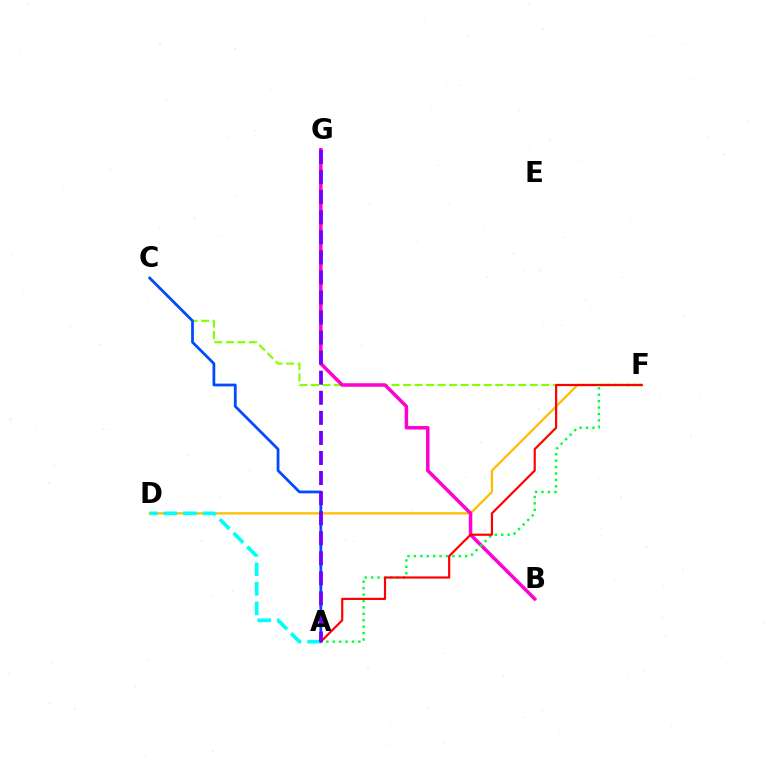{('C', 'F'): [{'color': '#84ff00', 'line_style': 'dashed', 'thickness': 1.57}], ('A', 'C'): [{'color': '#004bff', 'line_style': 'solid', 'thickness': 1.99}], ('D', 'F'): [{'color': '#ffbd00', 'line_style': 'solid', 'thickness': 1.63}], ('B', 'G'): [{'color': '#ff00cf', 'line_style': 'solid', 'thickness': 2.51}], ('A', 'F'): [{'color': '#00ff39', 'line_style': 'dotted', 'thickness': 1.74}, {'color': '#ff0000', 'line_style': 'solid', 'thickness': 1.56}], ('A', 'D'): [{'color': '#00fff6', 'line_style': 'dashed', 'thickness': 2.65}], ('A', 'G'): [{'color': '#7200ff', 'line_style': 'dashed', 'thickness': 2.73}]}